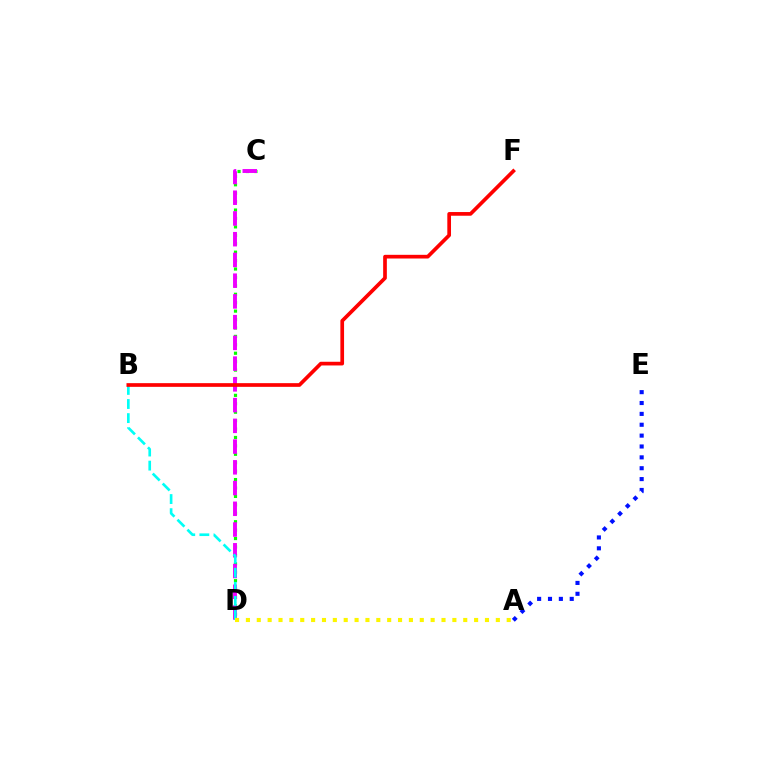{('C', 'D'): [{'color': '#08ff00', 'line_style': 'dotted', 'thickness': 2.29}, {'color': '#ee00ff', 'line_style': 'dashed', 'thickness': 2.82}], ('A', 'E'): [{'color': '#0010ff', 'line_style': 'dotted', 'thickness': 2.95}], ('B', 'D'): [{'color': '#00fff6', 'line_style': 'dashed', 'thickness': 1.91}], ('A', 'D'): [{'color': '#fcf500', 'line_style': 'dotted', 'thickness': 2.95}], ('B', 'F'): [{'color': '#ff0000', 'line_style': 'solid', 'thickness': 2.66}]}